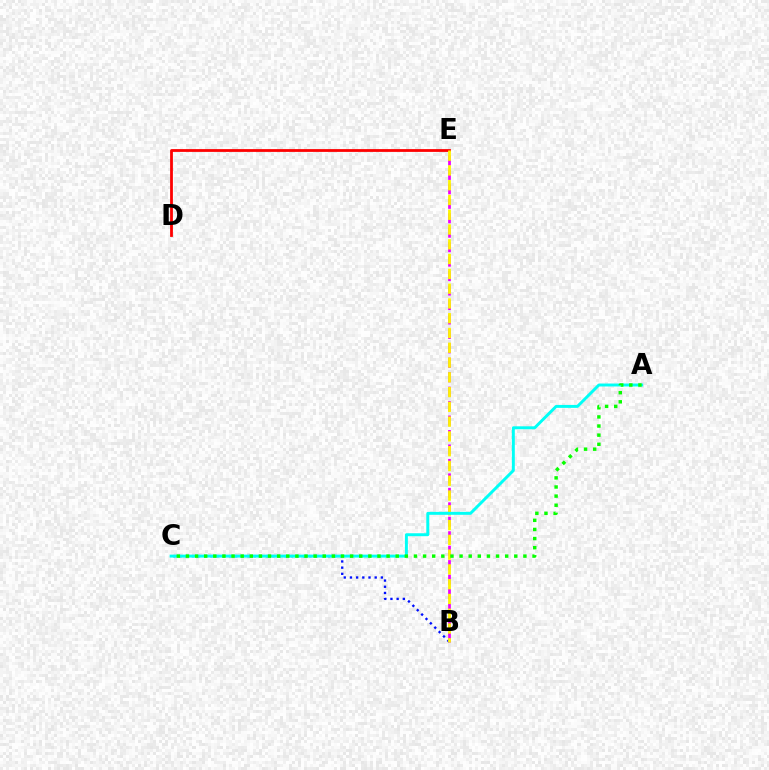{('B', 'E'): [{'color': '#ee00ff', 'line_style': 'dashed', 'thickness': 1.96}, {'color': '#fcf500', 'line_style': 'dashed', 'thickness': 2.01}], ('B', 'C'): [{'color': '#0010ff', 'line_style': 'dotted', 'thickness': 1.68}], ('D', 'E'): [{'color': '#ff0000', 'line_style': 'solid', 'thickness': 2.01}], ('A', 'C'): [{'color': '#00fff6', 'line_style': 'solid', 'thickness': 2.12}, {'color': '#08ff00', 'line_style': 'dotted', 'thickness': 2.48}]}